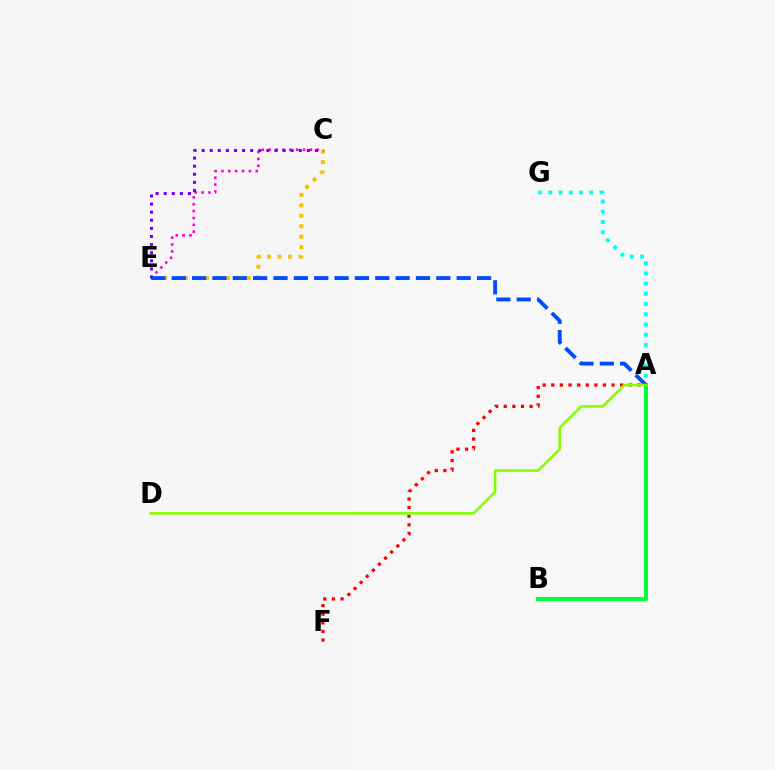{('A', 'G'): [{'color': '#00fff6', 'line_style': 'dotted', 'thickness': 2.78}], ('A', 'F'): [{'color': '#ff0000', 'line_style': 'dotted', 'thickness': 2.34}], ('C', 'E'): [{'color': '#ff00cf', 'line_style': 'dotted', 'thickness': 1.87}, {'color': '#ffbd00', 'line_style': 'dotted', 'thickness': 2.84}, {'color': '#7200ff', 'line_style': 'dotted', 'thickness': 2.2}], ('A', 'B'): [{'color': '#00ff39', 'line_style': 'solid', 'thickness': 2.93}], ('A', 'E'): [{'color': '#004bff', 'line_style': 'dashed', 'thickness': 2.77}], ('A', 'D'): [{'color': '#84ff00', 'line_style': 'solid', 'thickness': 1.86}]}